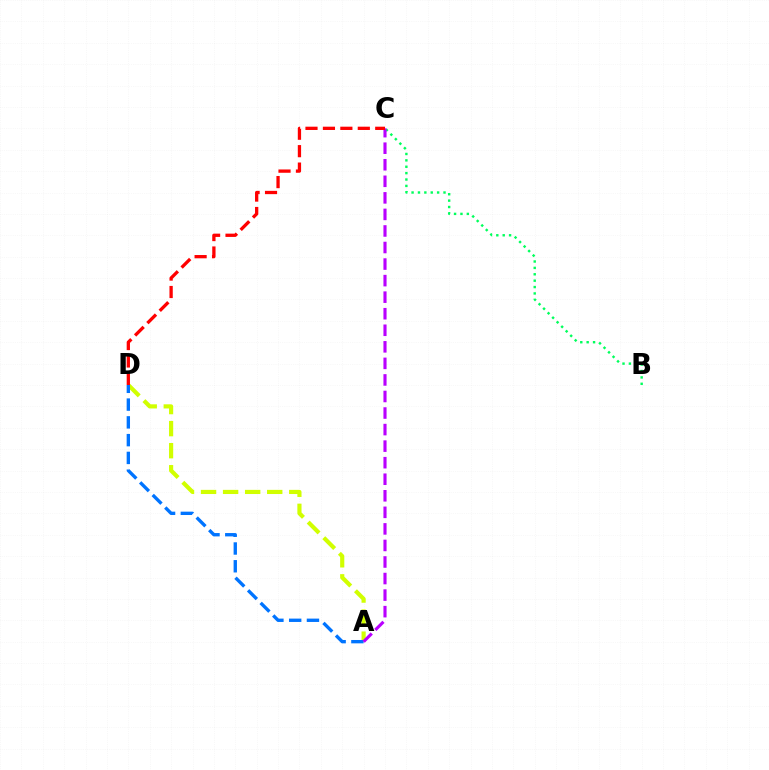{('A', 'D'): [{'color': '#d1ff00', 'line_style': 'dashed', 'thickness': 3.0}, {'color': '#0074ff', 'line_style': 'dashed', 'thickness': 2.41}], ('B', 'C'): [{'color': '#00ff5c', 'line_style': 'dotted', 'thickness': 1.74}], ('A', 'C'): [{'color': '#b900ff', 'line_style': 'dashed', 'thickness': 2.25}], ('C', 'D'): [{'color': '#ff0000', 'line_style': 'dashed', 'thickness': 2.37}]}